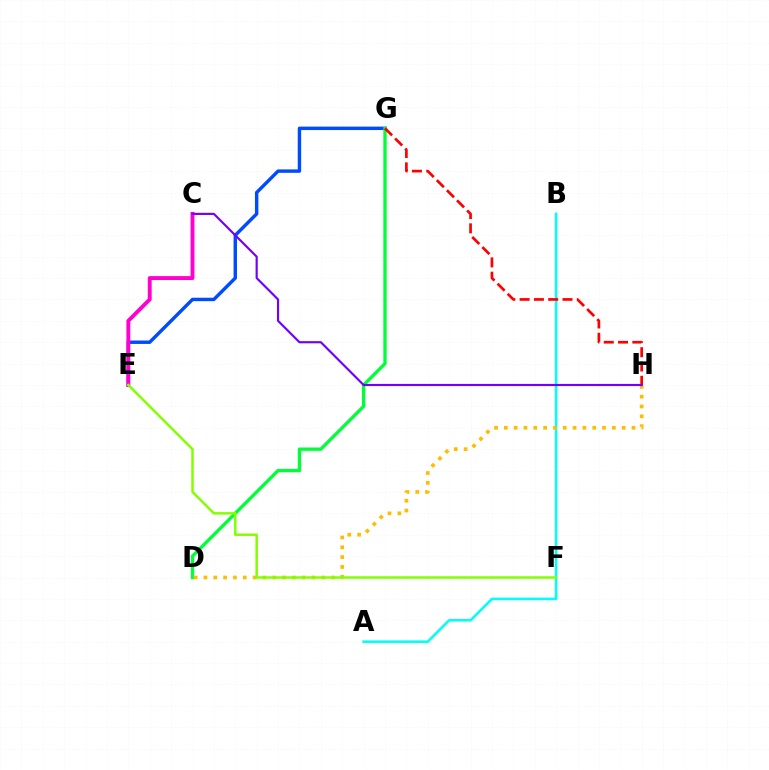{('A', 'B'): [{'color': '#00fff6', 'line_style': 'solid', 'thickness': 1.84}], ('E', 'G'): [{'color': '#004bff', 'line_style': 'solid', 'thickness': 2.46}], ('C', 'E'): [{'color': '#ff00cf', 'line_style': 'solid', 'thickness': 2.8}], ('D', 'G'): [{'color': '#00ff39', 'line_style': 'solid', 'thickness': 2.4}], ('G', 'H'): [{'color': '#ff0000', 'line_style': 'dashed', 'thickness': 1.94}], ('D', 'H'): [{'color': '#ffbd00', 'line_style': 'dotted', 'thickness': 2.67}], ('C', 'H'): [{'color': '#7200ff', 'line_style': 'solid', 'thickness': 1.55}], ('E', 'F'): [{'color': '#84ff00', 'line_style': 'solid', 'thickness': 1.78}]}